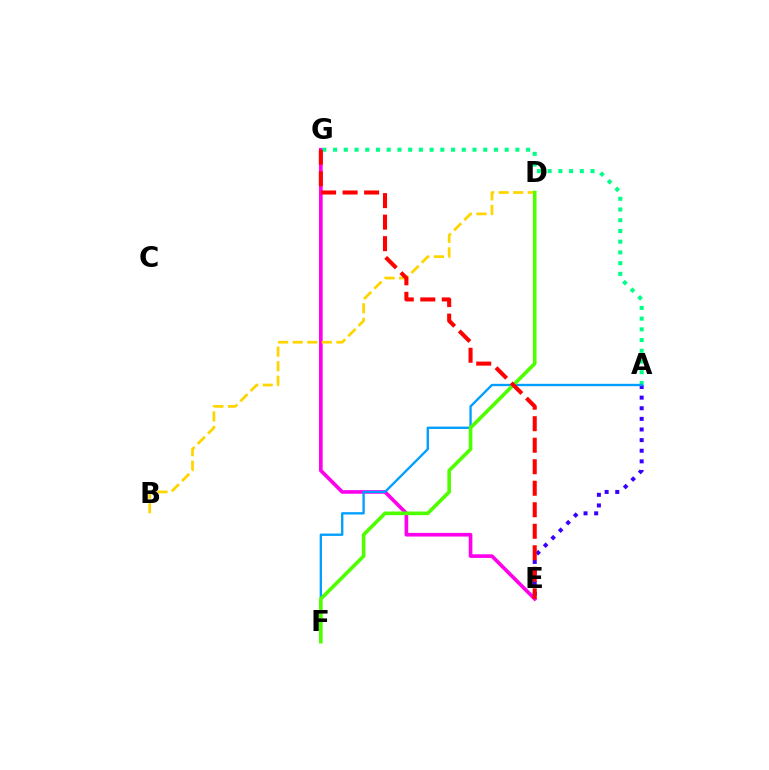{('E', 'G'): [{'color': '#ff00ed', 'line_style': 'solid', 'thickness': 2.63}, {'color': '#ff0000', 'line_style': 'dashed', 'thickness': 2.92}], ('A', 'E'): [{'color': '#3700ff', 'line_style': 'dotted', 'thickness': 2.89}], ('A', 'G'): [{'color': '#00ff86', 'line_style': 'dotted', 'thickness': 2.91}], ('A', 'F'): [{'color': '#009eff', 'line_style': 'solid', 'thickness': 1.69}], ('B', 'D'): [{'color': '#ffd500', 'line_style': 'dashed', 'thickness': 1.98}], ('D', 'F'): [{'color': '#4fff00', 'line_style': 'solid', 'thickness': 2.61}]}